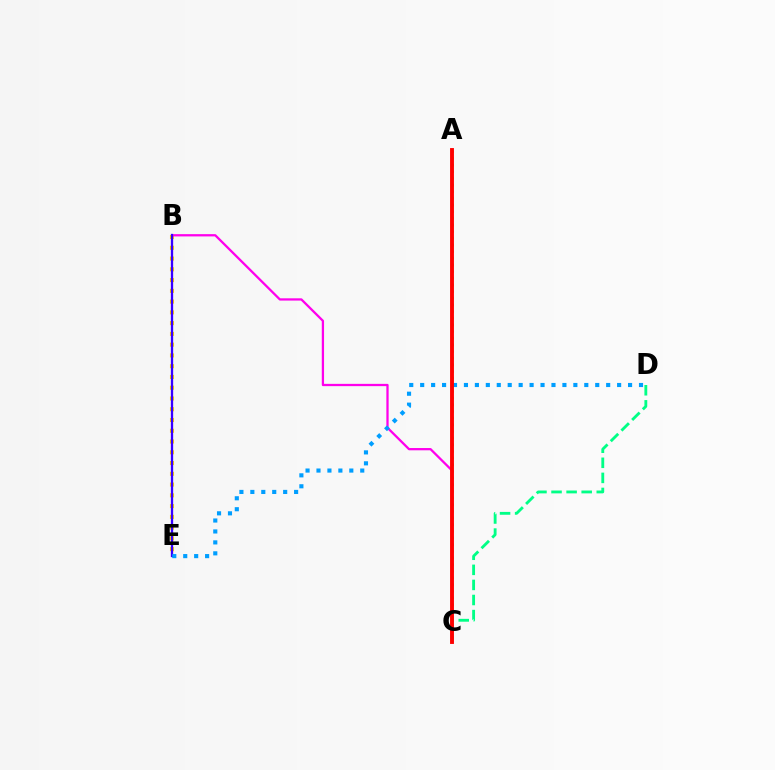{('B', 'E'): [{'color': '#ffd500', 'line_style': 'dotted', 'thickness': 2.92}, {'color': '#3700ff', 'line_style': 'solid', 'thickness': 1.66}], ('A', 'C'): [{'color': '#4fff00', 'line_style': 'dotted', 'thickness': 1.81}, {'color': '#ff0000', 'line_style': 'solid', 'thickness': 2.8}], ('B', 'C'): [{'color': '#ff00ed', 'line_style': 'solid', 'thickness': 1.64}], ('D', 'E'): [{'color': '#009eff', 'line_style': 'dotted', 'thickness': 2.97}], ('C', 'D'): [{'color': '#00ff86', 'line_style': 'dashed', 'thickness': 2.05}]}